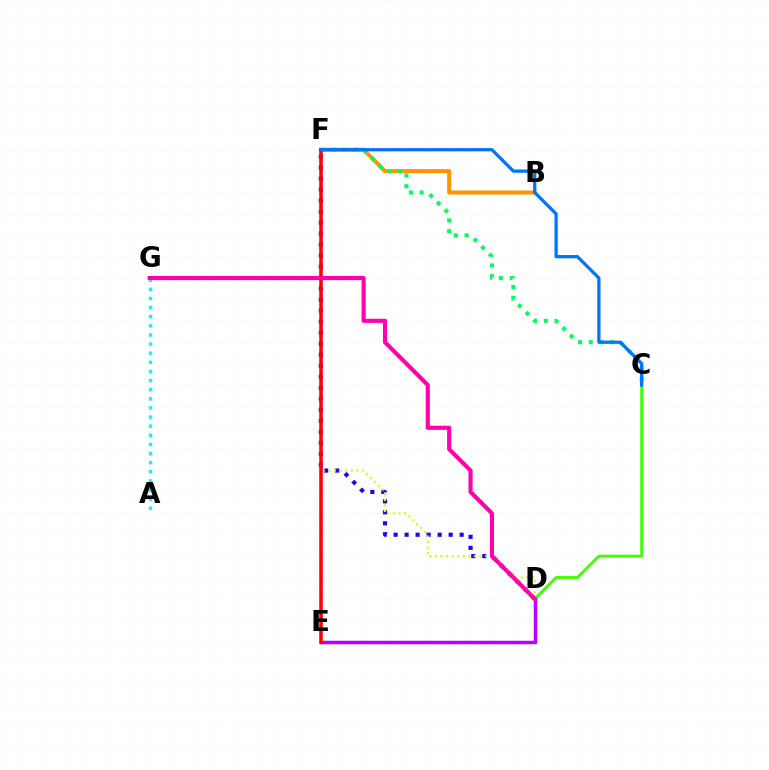{('D', 'F'): [{'color': '#2500ff', 'line_style': 'dotted', 'thickness': 2.99}, {'color': '#d1ff00', 'line_style': 'dotted', 'thickness': 1.51}], ('B', 'F'): [{'color': '#ff9400', 'line_style': 'solid', 'thickness': 2.89}], ('C', 'D'): [{'color': '#3dff00', 'line_style': 'solid', 'thickness': 2.07}], ('D', 'E'): [{'color': '#b900ff', 'line_style': 'solid', 'thickness': 2.52}], ('A', 'G'): [{'color': '#00fff6', 'line_style': 'dotted', 'thickness': 2.48}], ('C', 'F'): [{'color': '#00ff5c', 'line_style': 'dotted', 'thickness': 2.92}, {'color': '#0074ff', 'line_style': 'solid', 'thickness': 2.34}], ('E', 'F'): [{'color': '#ff0000', 'line_style': 'solid', 'thickness': 2.55}], ('D', 'G'): [{'color': '#ff00ac', 'line_style': 'solid', 'thickness': 2.96}]}